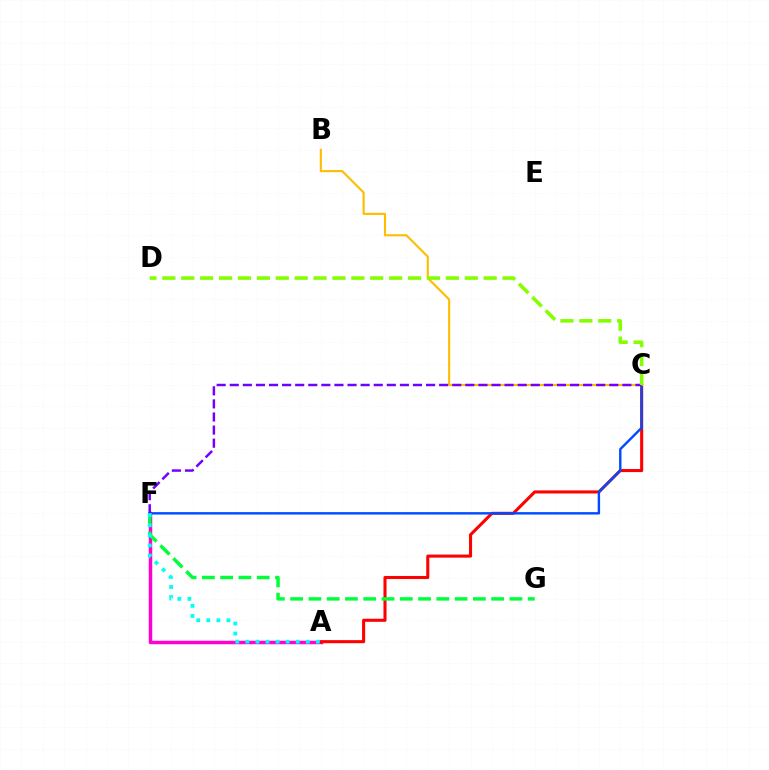{('A', 'F'): [{'color': '#ff00cf', 'line_style': 'solid', 'thickness': 2.5}, {'color': '#00fff6', 'line_style': 'dotted', 'thickness': 2.74}], ('A', 'C'): [{'color': '#ff0000', 'line_style': 'solid', 'thickness': 2.21}], ('C', 'F'): [{'color': '#004bff', 'line_style': 'solid', 'thickness': 1.73}, {'color': '#7200ff', 'line_style': 'dashed', 'thickness': 1.78}], ('F', 'G'): [{'color': '#00ff39', 'line_style': 'dashed', 'thickness': 2.48}], ('B', 'C'): [{'color': '#ffbd00', 'line_style': 'solid', 'thickness': 1.53}], ('C', 'D'): [{'color': '#84ff00', 'line_style': 'dashed', 'thickness': 2.57}]}